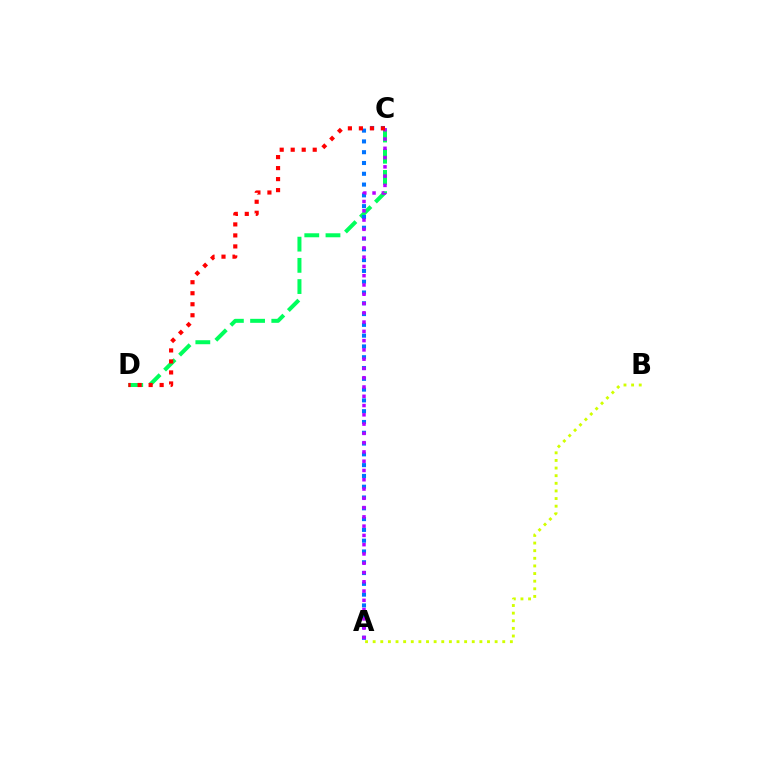{('C', 'D'): [{'color': '#00ff5c', 'line_style': 'dashed', 'thickness': 2.88}, {'color': '#ff0000', 'line_style': 'dotted', 'thickness': 2.99}], ('A', 'C'): [{'color': '#0074ff', 'line_style': 'dotted', 'thickness': 2.93}, {'color': '#b900ff', 'line_style': 'dotted', 'thickness': 2.52}], ('A', 'B'): [{'color': '#d1ff00', 'line_style': 'dotted', 'thickness': 2.07}]}